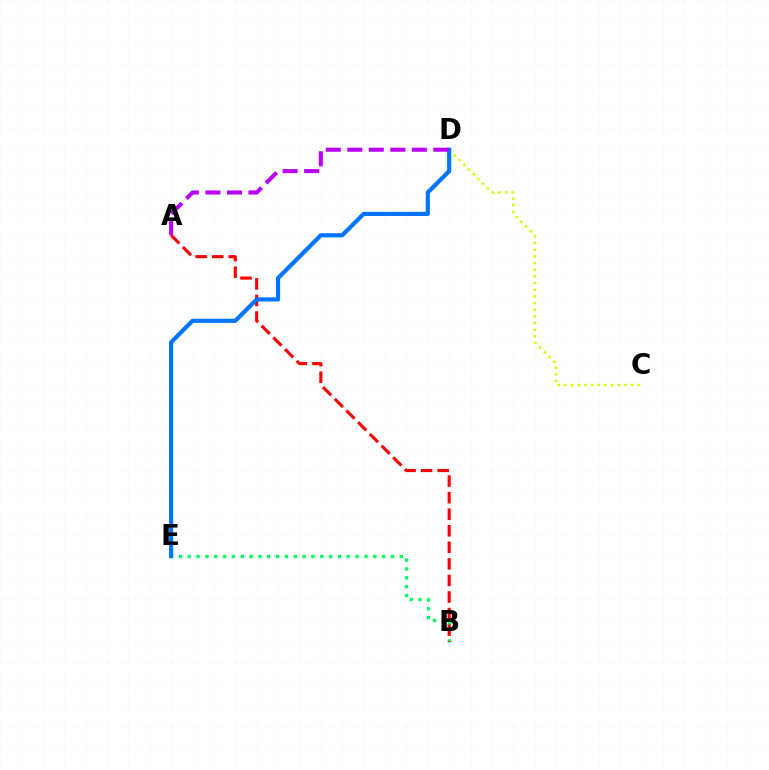{('B', 'E'): [{'color': '#00ff5c', 'line_style': 'dotted', 'thickness': 2.4}], ('A', 'B'): [{'color': '#ff0000', 'line_style': 'dashed', 'thickness': 2.25}], ('C', 'D'): [{'color': '#d1ff00', 'line_style': 'dotted', 'thickness': 1.81}], ('D', 'E'): [{'color': '#0074ff', 'line_style': 'solid', 'thickness': 2.99}], ('A', 'D'): [{'color': '#b900ff', 'line_style': 'dashed', 'thickness': 2.92}]}